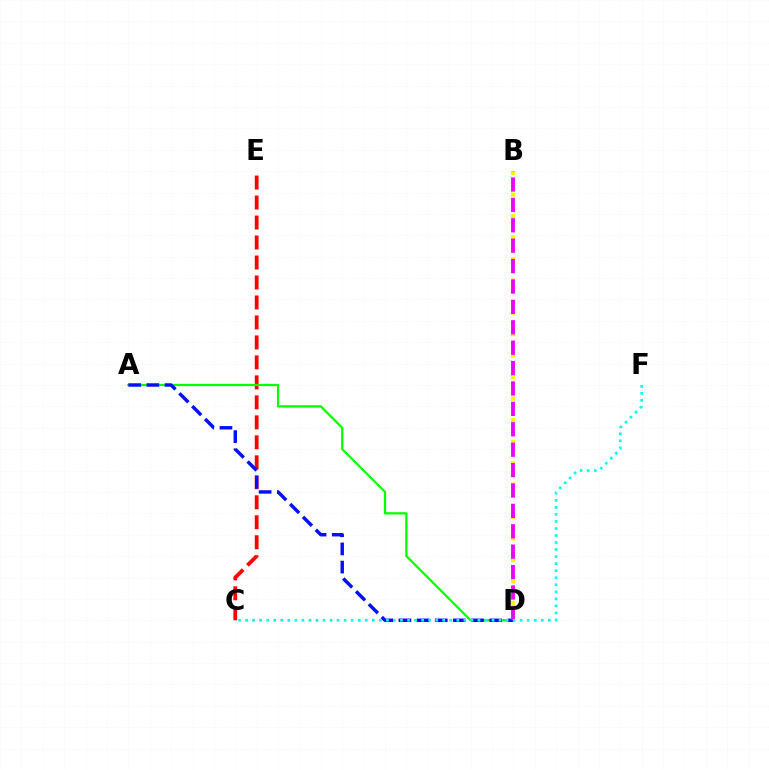{('C', 'E'): [{'color': '#ff0000', 'line_style': 'dashed', 'thickness': 2.71}], ('A', 'D'): [{'color': '#08ff00', 'line_style': 'solid', 'thickness': 1.62}, {'color': '#0010ff', 'line_style': 'dashed', 'thickness': 2.47}], ('B', 'D'): [{'color': '#fcf500', 'line_style': 'dotted', 'thickness': 2.92}, {'color': '#ee00ff', 'line_style': 'dashed', 'thickness': 2.77}], ('C', 'F'): [{'color': '#00fff6', 'line_style': 'dotted', 'thickness': 1.91}]}